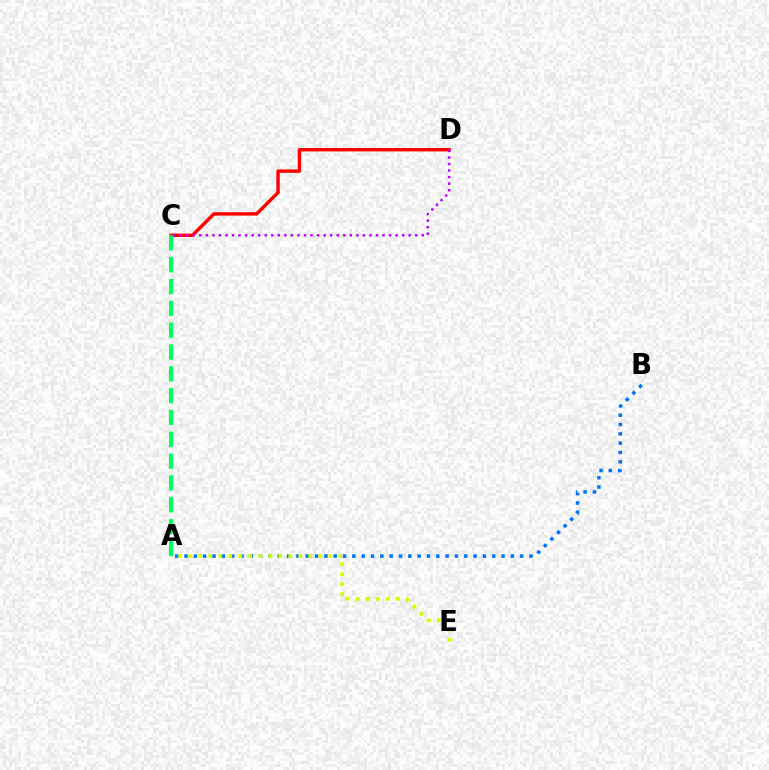{('C', 'D'): [{'color': '#ff0000', 'line_style': 'solid', 'thickness': 2.46}, {'color': '#b900ff', 'line_style': 'dotted', 'thickness': 1.78}], ('A', 'B'): [{'color': '#0074ff', 'line_style': 'dotted', 'thickness': 2.53}], ('A', 'E'): [{'color': '#d1ff00', 'line_style': 'dotted', 'thickness': 2.72}], ('A', 'C'): [{'color': '#00ff5c', 'line_style': 'dashed', 'thickness': 2.96}]}